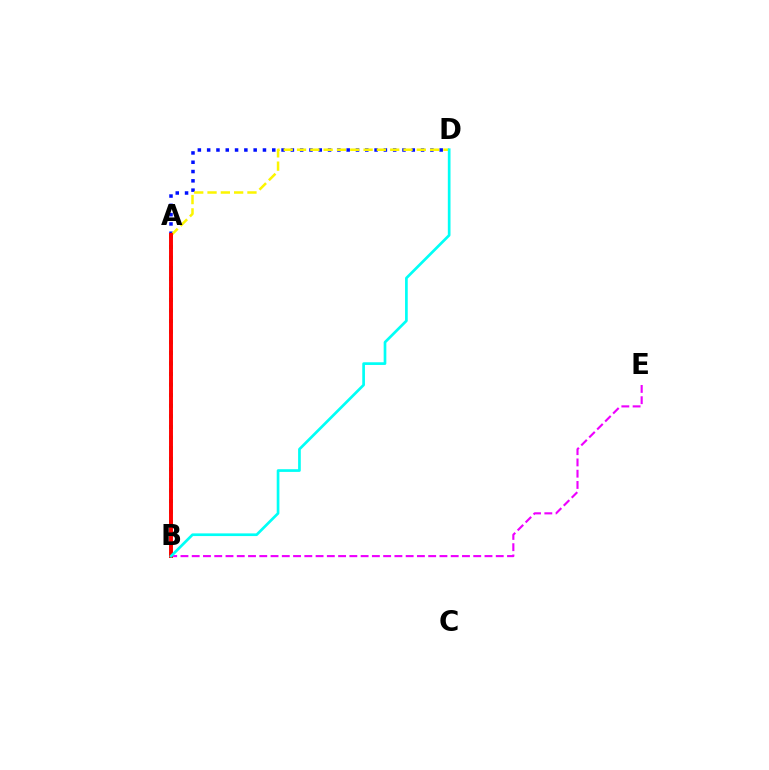{('A', 'D'): [{'color': '#0010ff', 'line_style': 'dotted', 'thickness': 2.53}, {'color': '#fcf500', 'line_style': 'dashed', 'thickness': 1.81}], ('B', 'E'): [{'color': '#ee00ff', 'line_style': 'dashed', 'thickness': 1.53}], ('A', 'B'): [{'color': '#08ff00', 'line_style': 'dotted', 'thickness': 2.88}, {'color': '#ff0000', 'line_style': 'solid', 'thickness': 2.82}], ('B', 'D'): [{'color': '#00fff6', 'line_style': 'solid', 'thickness': 1.94}]}